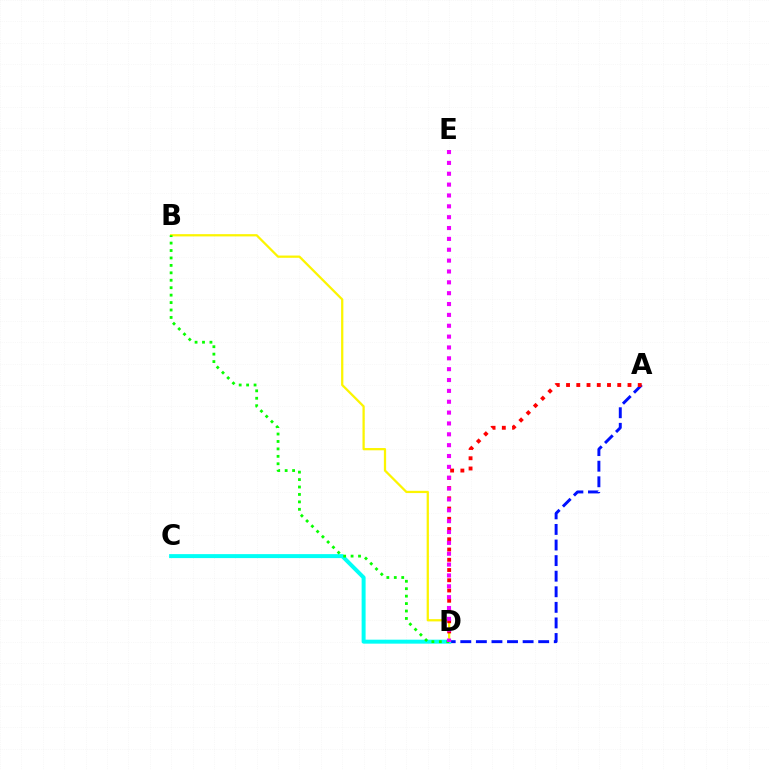{('B', 'D'): [{'color': '#fcf500', 'line_style': 'solid', 'thickness': 1.63}, {'color': '#08ff00', 'line_style': 'dotted', 'thickness': 2.02}], ('A', 'D'): [{'color': '#0010ff', 'line_style': 'dashed', 'thickness': 2.12}, {'color': '#ff0000', 'line_style': 'dotted', 'thickness': 2.78}], ('C', 'D'): [{'color': '#00fff6', 'line_style': 'solid', 'thickness': 2.86}], ('D', 'E'): [{'color': '#ee00ff', 'line_style': 'dotted', 'thickness': 2.95}]}